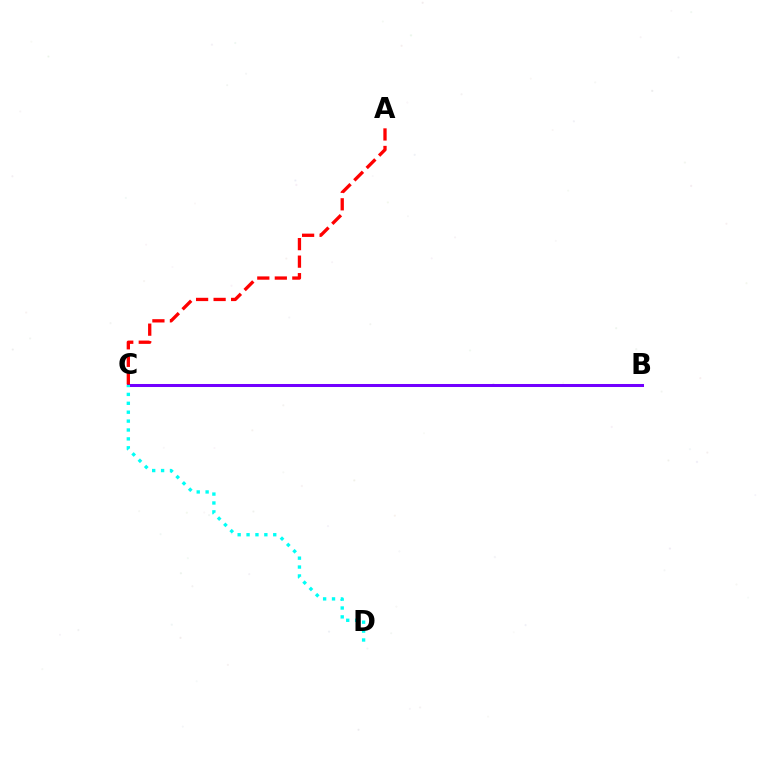{('B', 'C'): [{'color': '#84ff00', 'line_style': 'solid', 'thickness': 2.12}, {'color': '#7200ff', 'line_style': 'solid', 'thickness': 2.18}], ('A', 'C'): [{'color': '#ff0000', 'line_style': 'dashed', 'thickness': 2.38}], ('C', 'D'): [{'color': '#00fff6', 'line_style': 'dotted', 'thickness': 2.42}]}